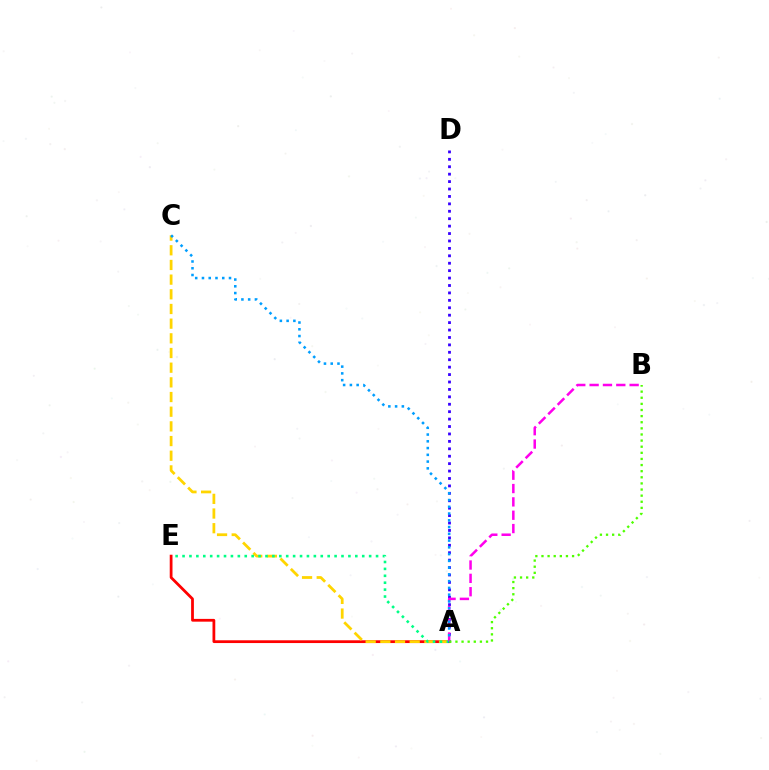{('A', 'E'): [{'color': '#ff0000', 'line_style': 'solid', 'thickness': 2.0}, {'color': '#00ff86', 'line_style': 'dotted', 'thickness': 1.88}], ('A', 'C'): [{'color': '#ffd500', 'line_style': 'dashed', 'thickness': 1.99}, {'color': '#009eff', 'line_style': 'dotted', 'thickness': 1.84}], ('A', 'D'): [{'color': '#3700ff', 'line_style': 'dotted', 'thickness': 2.02}], ('A', 'B'): [{'color': '#ff00ed', 'line_style': 'dashed', 'thickness': 1.81}, {'color': '#4fff00', 'line_style': 'dotted', 'thickness': 1.66}]}